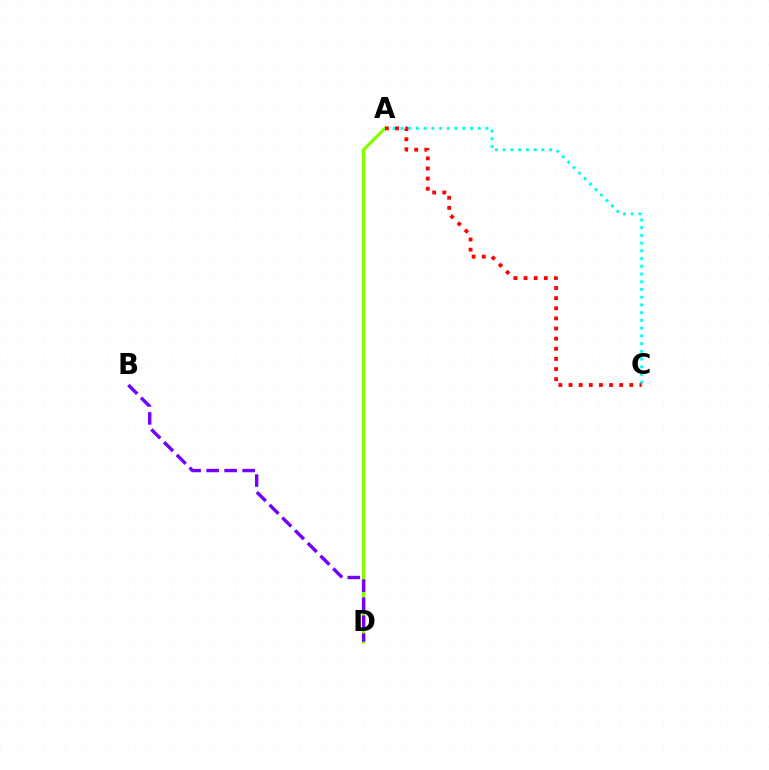{('A', 'D'): [{'color': '#84ff00', 'line_style': 'solid', 'thickness': 2.35}], ('A', 'C'): [{'color': '#00fff6', 'line_style': 'dotted', 'thickness': 2.1}, {'color': '#ff0000', 'line_style': 'dotted', 'thickness': 2.75}], ('B', 'D'): [{'color': '#7200ff', 'line_style': 'dashed', 'thickness': 2.45}]}